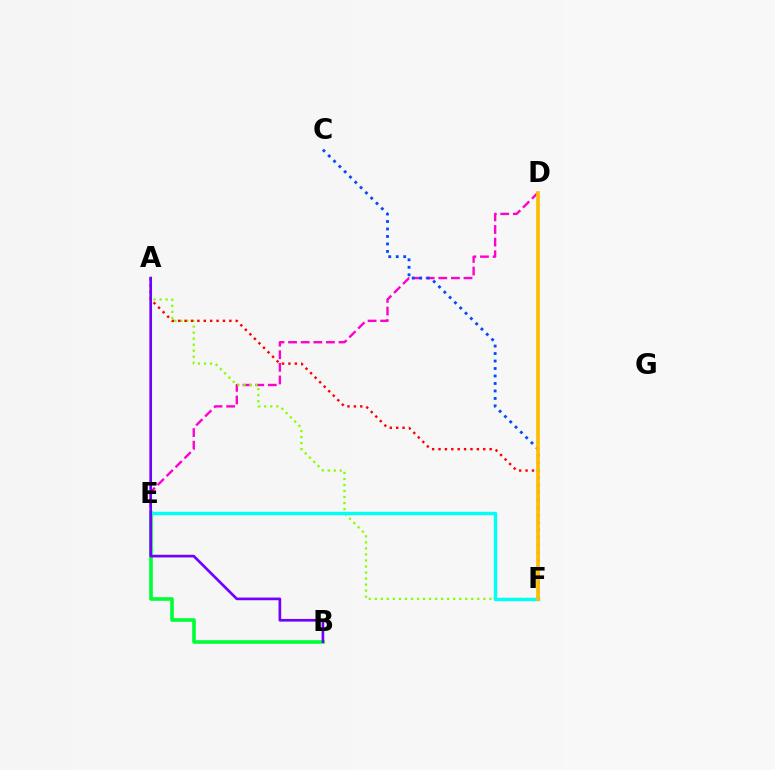{('D', 'E'): [{'color': '#ff00cf', 'line_style': 'dashed', 'thickness': 1.71}], ('B', 'E'): [{'color': '#00ff39', 'line_style': 'solid', 'thickness': 2.61}], ('A', 'F'): [{'color': '#84ff00', 'line_style': 'dotted', 'thickness': 1.64}, {'color': '#ff0000', 'line_style': 'dotted', 'thickness': 1.74}], ('E', 'F'): [{'color': '#00fff6', 'line_style': 'solid', 'thickness': 2.45}], ('C', 'F'): [{'color': '#004bff', 'line_style': 'dotted', 'thickness': 2.03}], ('A', 'B'): [{'color': '#7200ff', 'line_style': 'solid', 'thickness': 1.92}], ('D', 'F'): [{'color': '#ffbd00', 'line_style': 'solid', 'thickness': 2.64}]}